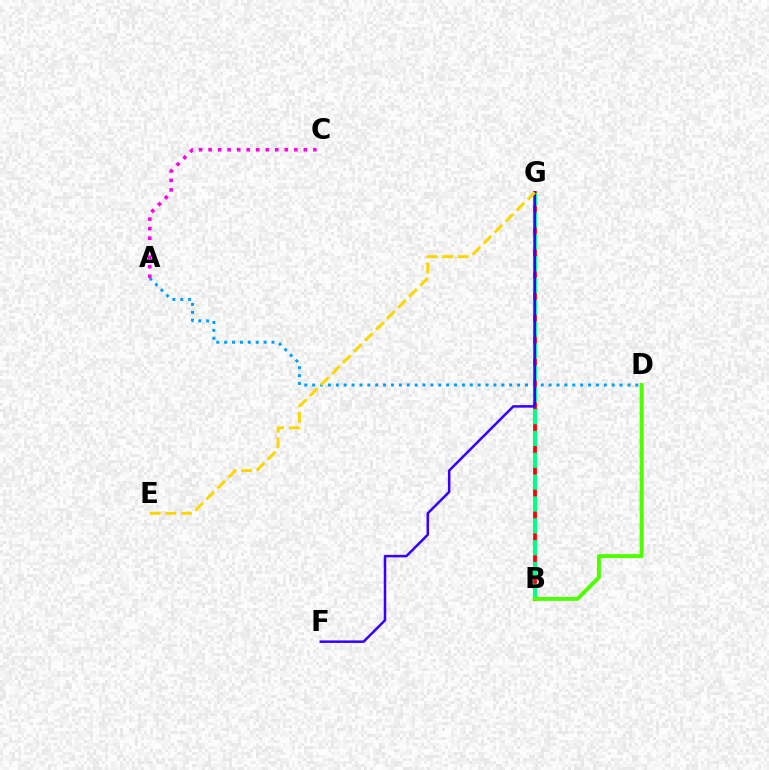{('B', 'G'): [{'color': '#ff0000', 'line_style': 'solid', 'thickness': 2.71}, {'color': '#00ff86', 'line_style': 'dashed', 'thickness': 2.97}], ('A', 'D'): [{'color': '#009eff', 'line_style': 'dotted', 'thickness': 2.14}], ('F', 'G'): [{'color': '#3700ff', 'line_style': 'solid', 'thickness': 1.81}], ('B', 'D'): [{'color': '#4fff00', 'line_style': 'solid', 'thickness': 2.83}], ('E', 'G'): [{'color': '#ffd500', 'line_style': 'dashed', 'thickness': 2.12}], ('A', 'C'): [{'color': '#ff00ed', 'line_style': 'dotted', 'thickness': 2.59}]}